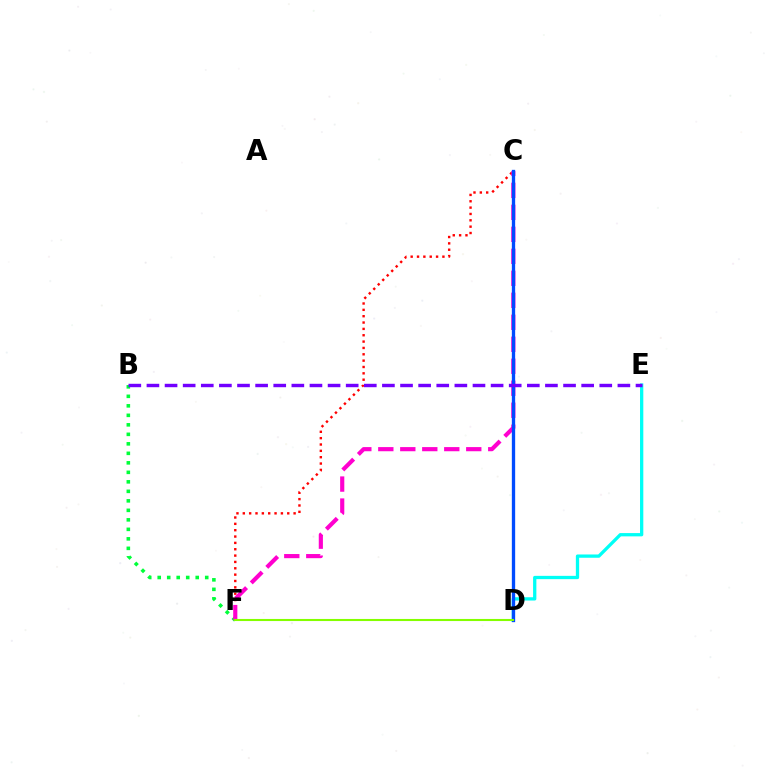{('C', 'F'): [{'color': '#ff0000', 'line_style': 'dotted', 'thickness': 1.72}, {'color': '#ff00cf', 'line_style': 'dashed', 'thickness': 2.99}], ('B', 'F'): [{'color': '#00ff39', 'line_style': 'dotted', 'thickness': 2.58}], ('C', 'D'): [{'color': '#ffbd00', 'line_style': 'dashed', 'thickness': 2.17}, {'color': '#004bff', 'line_style': 'solid', 'thickness': 2.39}], ('D', 'E'): [{'color': '#00fff6', 'line_style': 'solid', 'thickness': 2.37}], ('D', 'F'): [{'color': '#84ff00', 'line_style': 'solid', 'thickness': 1.51}], ('B', 'E'): [{'color': '#7200ff', 'line_style': 'dashed', 'thickness': 2.46}]}